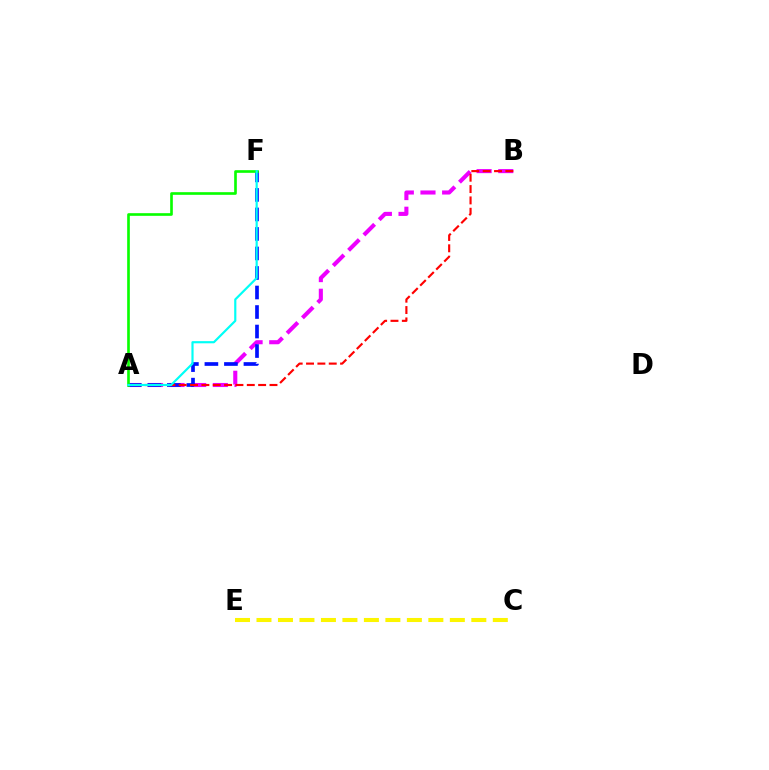{('A', 'B'): [{'color': '#ee00ff', 'line_style': 'dashed', 'thickness': 2.94}, {'color': '#ff0000', 'line_style': 'dashed', 'thickness': 1.54}], ('A', 'F'): [{'color': '#0010ff', 'line_style': 'dashed', 'thickness': 2.65}, {'color': '#08ff00', 'line_style': 'solid', 'thickness': 1.91}, {'color': '#00fff6', 'line_style': 'solid', 'thickness': 1.57}], ('C', 'E'): [{'color': '#fcf500', 'line_style': 'dashed', 'thickness': 2.92}]}